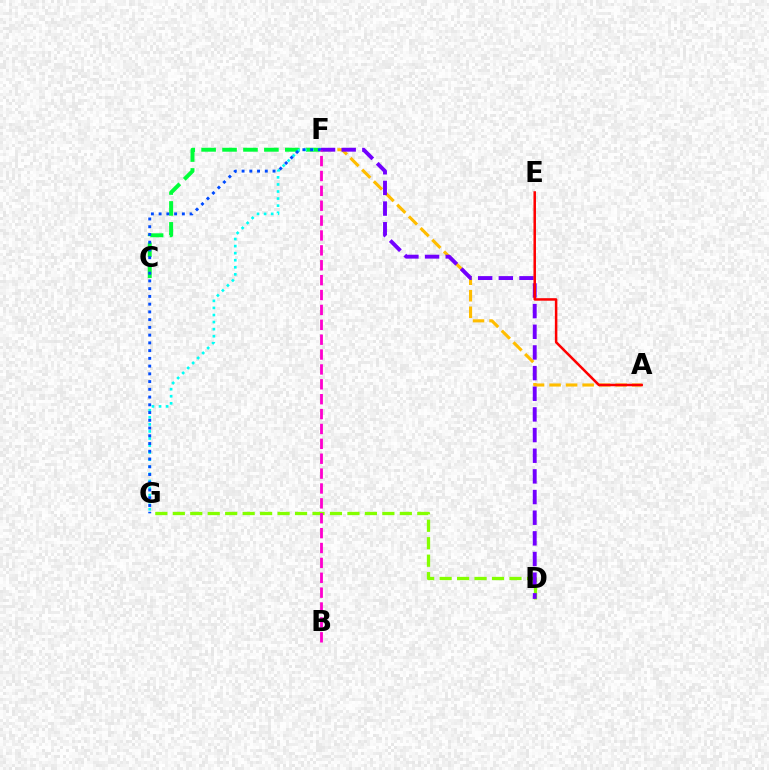{('C', 'F'): [{'color': '#00ff39', 'line_style': 'dashed', 'thickness': 2.84}], ('A', 'F'): [{'color': '#ffbd00', 'line_style': 'dashed', 'thickness': 2.24}], ('D', 'G'): [{'color': '#84ff00', 'line_style': 'dashed', 'thickness': 2.37}], ('F', 'G'): [{'color': '#00fff6', 'line_style': 'dotted', 'thickness': 1.92}, {'color': '#004bff', 'line_style': 'dotted', 'thickness': 2.1}], ('D', 'F'): [{'color': '#7200ff', 'line_style': 'dashed', 'thickness': 2.81}], ('A', 'E'): [{'color': '#ff0000', 'line_style': 'solid', 'thickness': 1.81}], ('B', 'F'): [{'color': '#ff00cf', 'line_style': 'dashed', 'thickness': 2.02}]}